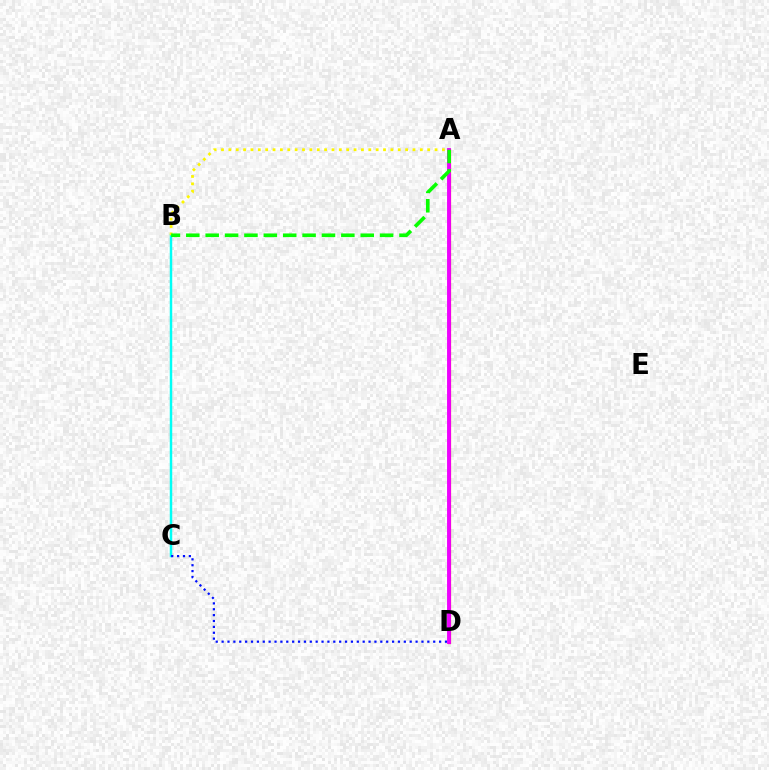{('A', 'D'): [{'color': '#ff0000', 'line_style': 'solid', 'thickness': 2.28}, {'color': '#ee00ff', 'line_style': 'solid', 'thickness': 2.79}], ('B', 'C'): [{'color': '#00fff6', 'line_style': 'solid', 'thickness': 1.77}], ('C', 'D'): [{'color': '#0010ff', 'line_style': 'dotted', 'thickness': 1.6}], ('A', 'B'): [{'color': '#fcf500', 'line_style': 'dotted', 'thickness': 2.0}, {'color': '#08ff00', 'line_style': 'dashed', 'thickness': 2.63}]}